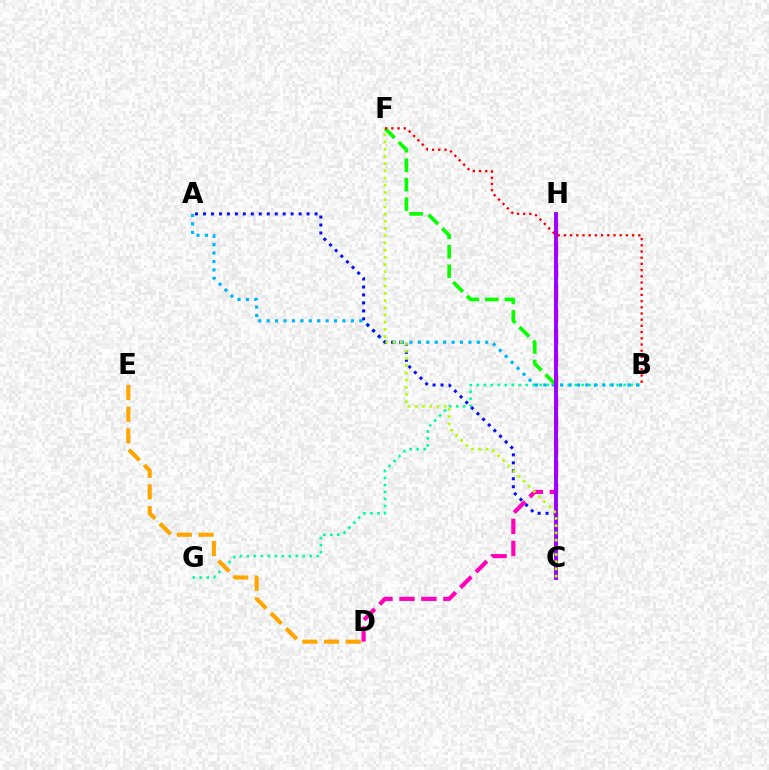{('B', 'G'): [{'color': '#00ff9d', 'line_style': 'dotted', 'thickness': 1.9}], ('A', 'B'): [{'color': '#00b5ff', 'line_style': 'dotted', 'thickness': 2.29}], ('A', 'C'): [{'color': '#0010ff', 'line_style': 'dotted', 'thickness': 2.16}], ('C', 'F'): [{'color': '#08ff00', 'line_style': 'dashed', 'thickness': 2.64}, {'color': '#b3ff00', 'line_style': 'dotted', 'thickness': 1.96}], ('D', 'H'): [{'color': '#ff00bd', 'line_style': 'dashed', 'thickness': 2.98}], ('C', 'H'): [{'color': '#9b00ff', 'line_style': 'solid', 'thickness': 2.79}], ('D', 'E'): [{'color': '#ffa500', 'line_style': 'dashed', 'thickness': 2.94}], ('B', 'F'): [{'color': '#ff0000', 'line_style': 'dotted', 'thickness': 1.68}]}